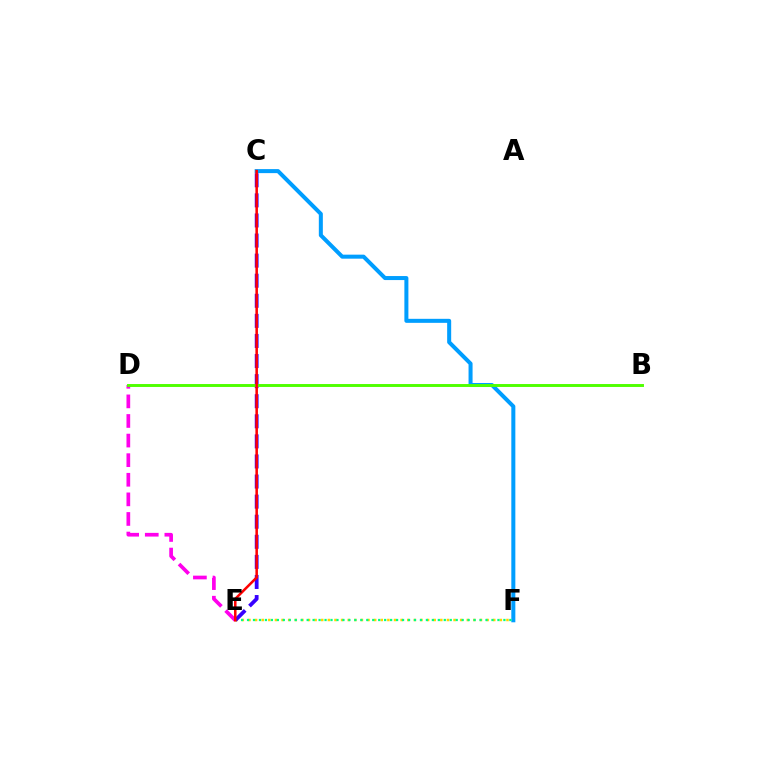{('D', 'E'): [{'color': '#ff00ed', 'line_style': 'dashed', 'thickness': 2.66}], ('E', 'F'): [{'color': '#ffd500', 'line_style': 'dotted', 'thickness': 1.8}, {'color': '#00ff86', 'line_style': 'dotted', 'thickness': 1.62}], ('C', 'F'): [{'color': '#009eff', 'line_style': 'solid', 'thickness': 2.9}], ('C', 'E'): [{'color': '#3700ff', 'line_style': 'dashed', 'thickness': 2.73}, {'color': '#ff0000', 'line_style': 'solid', 'thickness': 1.82}], ('B', 'D'): [{'color': '#4fff00', 'line_style': 'solid', 'thickness': 2.1}]}